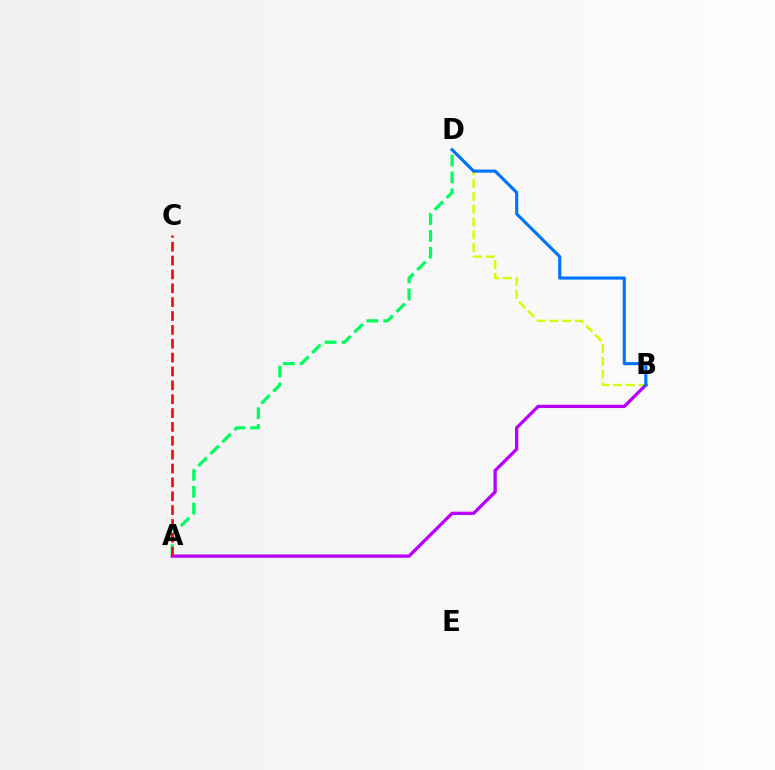{('B', 'D'): [{'color': '#d1ff00', 'line_style': 'dashed', 'thickness': 1.74}, {'color': '#0074ff', 'line_style': 'solid', 'thickness': 2.25}], ('A', 'B'): [{'color': '#b900ff', 'line_style': 'solid', 'thickness': 2.38}], ('A', 'D'): [{'color': '#00ff5c', 'line_style': 'dashed', 'thickness': 2.29}], ('A', 'C'): [{'color': '#ff0000', 'line_style': 'dashed', 'thickness': 1.88}]}